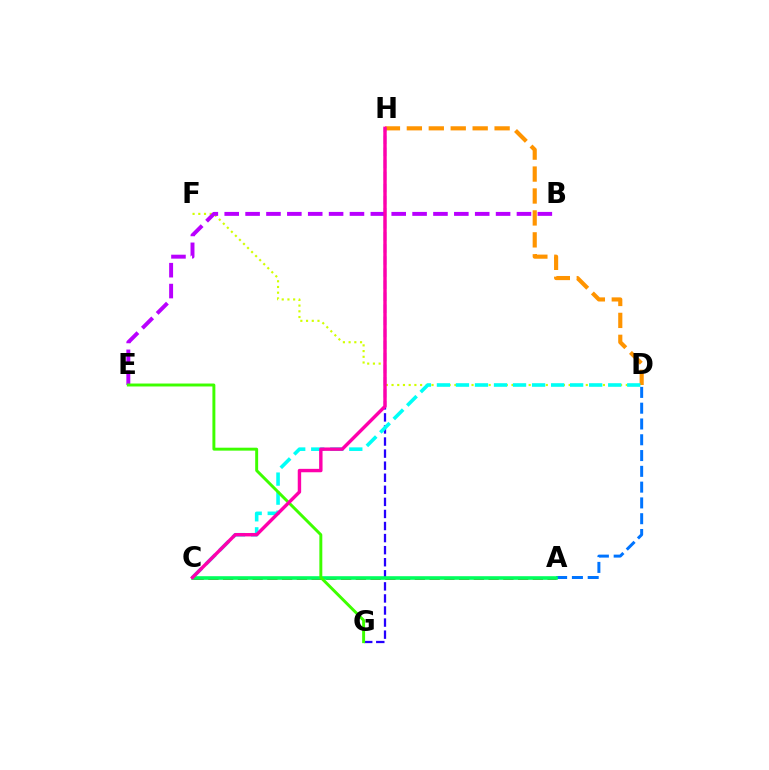{('D', 'F'): [{'color': '#d1ff00', 'line_style': 'dotted', 'thickness': 1.55}], ('D', 'H'): [{'color': '#ff9400', 'line_style': 'dashed', 'thickness': 2.98}], ('B', 'E'): [{'color': '#b900ff', 'line_style': 'dashed', 'thickness': 2.84}], ('G', 'H'): [{'color': '#2500ff', 'line_style': 'dashed', 'thickness': 1.64}], ('A', 'C'): [{'color': '#ff0000', 'line_style': 'dashed', 'thickness': 2.0}, {'color': '#00ff5c', 'line_style': 'solid', 'thickness': 2.59}], ('C', 'D'): [{'color': '#00fff6', 'line_style': 'dashed', 'thickness': 2.59}], ('A', 'D'): [{'color': '#0074ff', 'line_style': 'dashed', 'thickness': 2.14}], ('E', 'G'): [{'color': '#3dff00', 'line_style': 'solid', 'thickness': 2.12}], ('C', 'H'): [{'color': '#ff00ac', 'line_style': 'solid', 'thickness': 2.46}]}